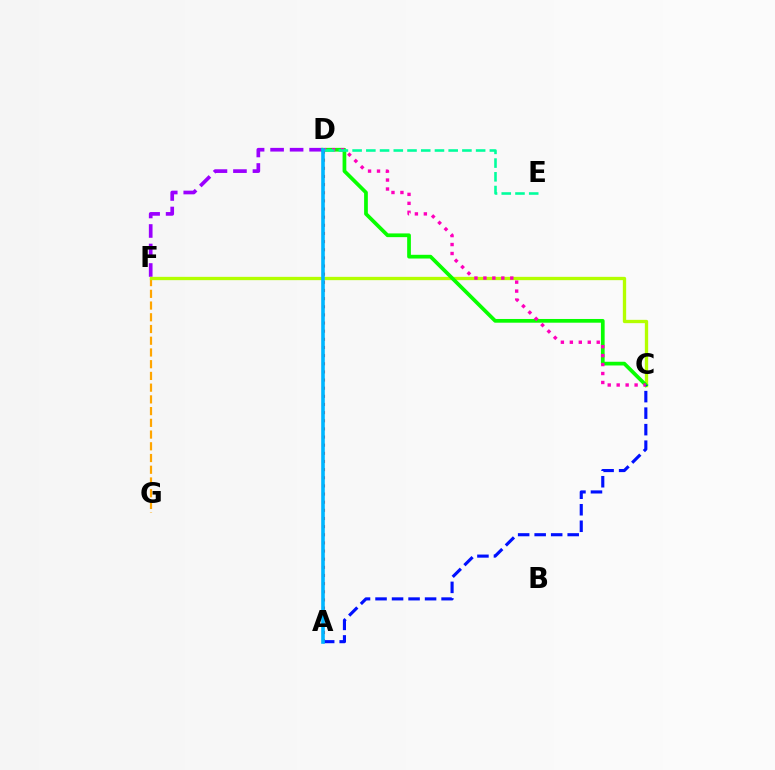{('D', 'F'): [{'color': '#9b00ff', 'line_style': 'dashed', 'thickness': 2.65}], ('F', 'G'): [{'color': '#ffa500', 'line_style': 'dashed', 'thickness': 1.59}], ('C', 'F'): [{'color': '#b3ff00', 'line_style': 'solid', 'thickness': 2.38}], ('C', 'D'): [{'color': '#08ff00', 'line_style': 'solid', 'thickness': 2.68}, {'color': '#ff00bd', 'line_style': 'dotted', 'thickness': 2.43}], ('A', 'D'): [{'color': '#ff0000', 'line_style': 'dotted', 'thickness': 2.21}, {'color': '#00b5ff', 'line_style': 'solid', 'thickness': 2.6}], ('A', 'C'): [{'color': '#0010ff', 'line_style': 'dashed', 'thickness': 2.24}], ('D', 'E'): [{'color': '#00ff9d', 'line_style': 'dashed', 'thickness': 1.86}]}